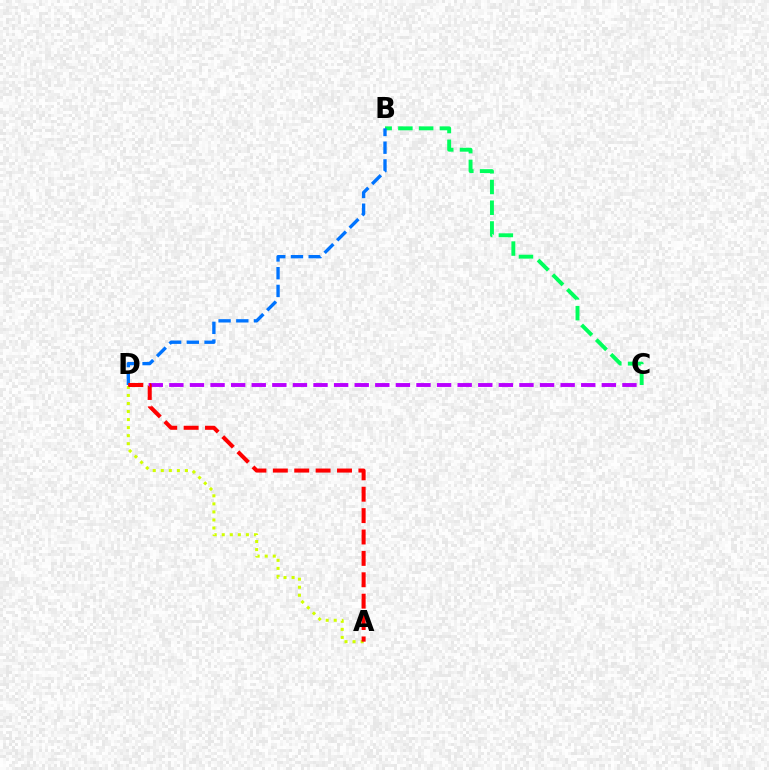{('C', 'D'): [{'color': '#b900ff', 'line_style': 'dashed', 'thickness': 2.8}], ('B', 'C'): [{'color': '#00ff5c', 'line_style': 'dashed', 'thickness': 2.82}], ('B', 'D'): [{'color': '#0074ff', 'line_style': 'dashed', 'thickness': 2.41}], ('A', 'D'): [{'color': '#d1ff00', 'line_style': 'dotted', 'thickness': 2.19}, {'color': '#ff0000', 'line_style': 'dashed', 'thickness': 2.91}]}